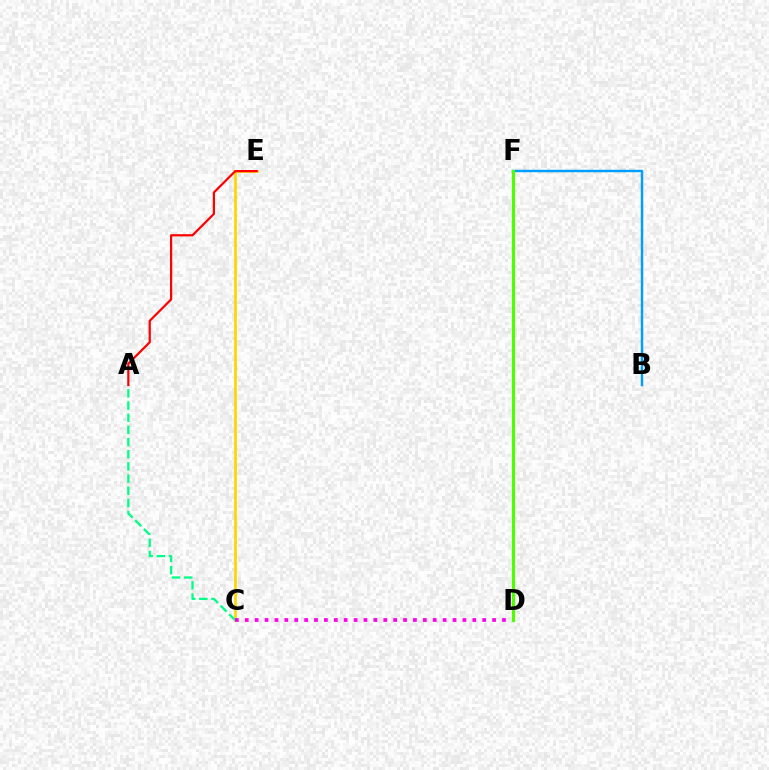{('D', 'F'): [{'color': '#3700ff', 'line_style': 'dotted', 'thickness': 1.81}, {'color': '#4fff00', 'line_style': 'solid', 'thickness': 2.29}], ('C', 'E'): [{'color': '#ffd500', 'line_style': 'solid', 'thickness': 1.94}], ('A', 'C'): [{'color': '#00ff86', 'line_style': 'dashed', 'thickness': 1.65}], ('C', 'D'): [{'color': '#ff00ed', 'line_style': 'dotted', 'thickness': 2.69}], ('A', 'E'): [{'color': '#ff0000', 'line_style': 'solid', 'thickness': 1.59}], ('B', 'F'): [{'color': '#009eff', 'line_style': 'solid', 'thickness': 1.77}]}